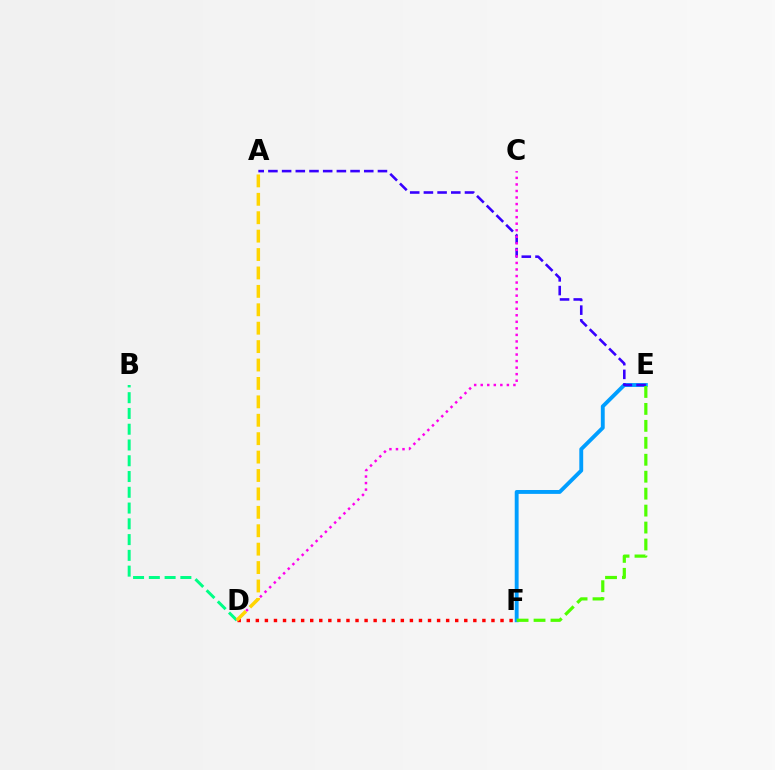{('E', 'F'): [{'color': '#009eff', 'line_style': 'solid', 'thickness': 2.79}, {'color': '#4fff00', 'line_style': 'dashed', 'thickness': 2.3}], ('A', 'E'): [{'color': '#3700ff', 'line_style': 'dashed', 'thickness': 1.86}], ('B', 'D'): [{'color': '#00ff86', 'line_style': 'dashed', 'thickness': 2.14}], ('D', 'F'): [{'color': '#ff0000', 'line_style': 'dotted', 'thickness': 2.46}], ('C', 'D'): [{'color': '#ff00ed', 'line_style': 'dotted', 'thickness': 1.78}], ('A', 'D'): [{'color': '#ffd500', 'line_style': 'dashed', 'thickness': 2.5}]}